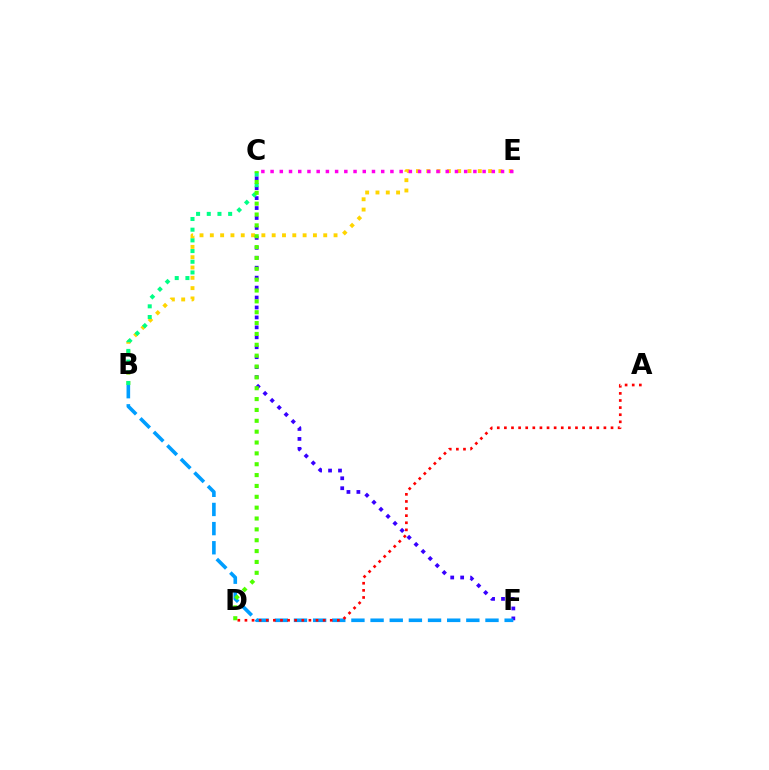{('B', 'E'): [{'color': '#ffd500', 'line_style': 'dotted', 'thickness': 2.8}], ('C', 'F'): [{'color': '#3700ff', 'line_style': 'dotted', 'thickness': 2.7}], ('B', 'C'): [{'color': '#00ff86', 'line_style': 'dotted', 'thickness': 2.9}], ('C', 'E'): [{'color': '#ff00ed', 'line_style': 'dotted', 'thickness': 2.5}], ('B', 'F'): [{'color': '#009eff', 'line_style': 'dashed', 'thickness': 2.6}], ('C', 'D'): [{'color': '#4fff00', 'line_style': 'dotted', 'thickness': 2.95}], ('A', 'D'): [{'color': '#ff0000', 'line_style': 'dotted', 'thickness': 1.93}]}